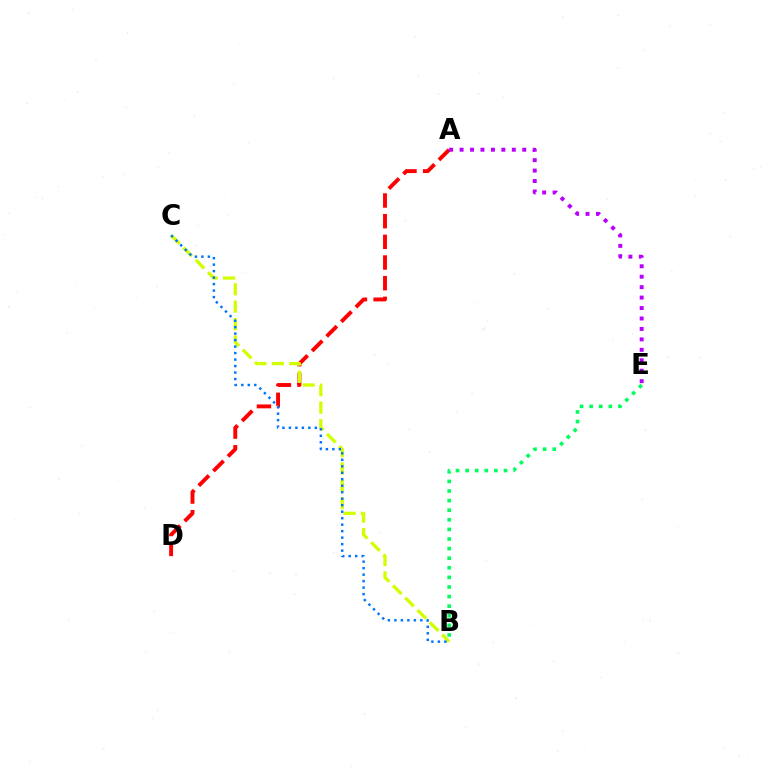{('A', 'D'): [{'color': '#ff0000', 'line_style': 'dashed', 'thickness': 2.81}], ('A', 'E'): [{'color': '#b900ff', 'line_style': 'dotted', 'thickness': 2.84}], ('B', 'C'): [{'color': '#d1ff00', 'line_style': 'dashed', 'thickness': 2.36}, {'color': '#0074ff', 'line_style': 'dotted', 'thickness': 1.76}], ('B', 'E'): [{'color': '#00ff5c', 'line_style': 'dotted', 'thickness': 2.61}]}